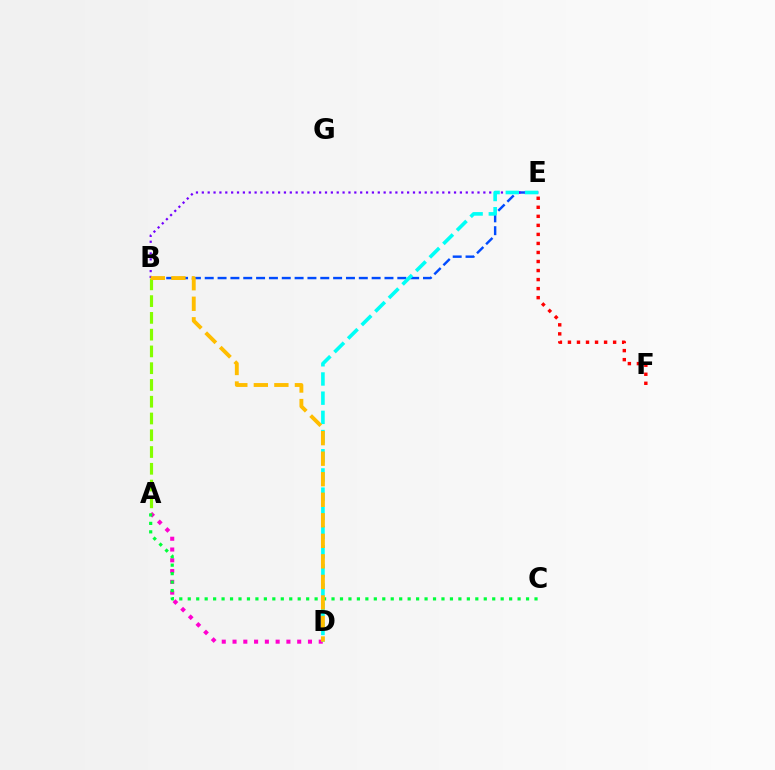{('B', 'E'): [{'color': '#004bff', 'line_style': 'dashed', 'thickness': 1.74}, {'color': '#7200ff', 'line_style': 'dotted', 'thickness': 1.59}], ('A', 'D'): [{'color': '#ff00cf', 'line_style': 'dotted', 'thickness': 2.93}], ('D', 'E'): [{'color': '#00fff6', 'line_style': 'dashed', 'thickness': 2.61}], ('A', 'C'): [{'color': '#00ff39', 'line_style': 'dotted', 'thickness': 2.3}], ('A', 'B'): [{'color': '#84ff00', 'line_style': 'dashed', 'thickness': 2.28}], ('B', 'D'): [{'color': '#ffbd00', 'line_style': 'dashed', 'thickness': 2.79}], ('E', 'F'): [{'color': '#ff0000', 'line_style': 'dotted', 'thickness': 2.45}]}